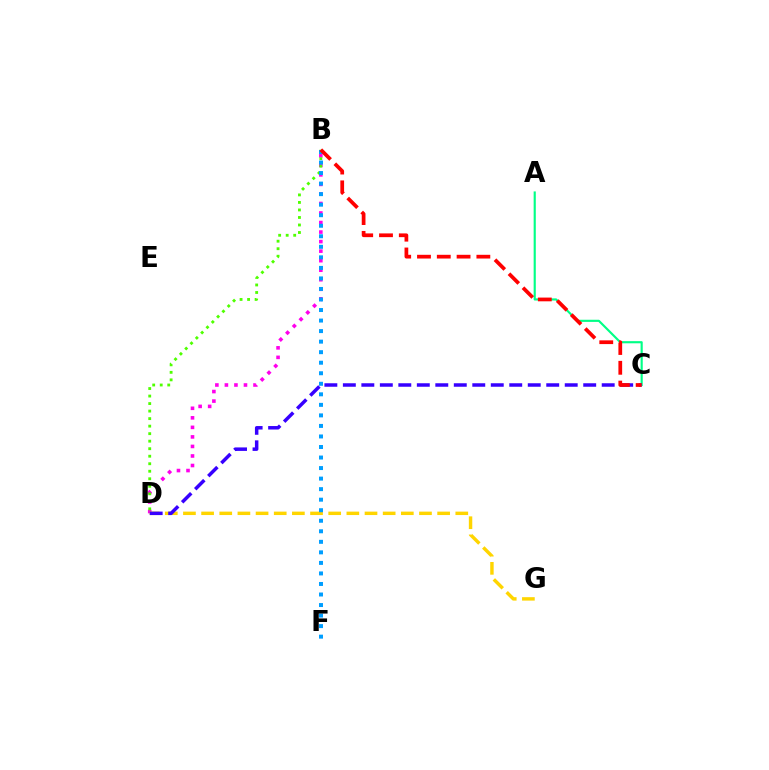{('B', 'D'): [{'color': '#ff00ed', 'line_style': 'dotted', 'thickness': 2.59}, {'color': '#4fff00', 'line_style': 'dotted', 'thickness': 2.04}], ('D', 'G'): [{'color': '#ffd500', 'line_style': 'dashed', 'thickness': 2.47}], ('B', 'F'): [{'color': '#009eff', 'line_style': 'dotted', 'thickness': 2.86}], ('A', 'C'): [{'color': '#00ff86', 'line_style': 'solid', 'thickness': 1.55}], ('C', 'D'): [{'color': '#3700ff', 'line_style': 'dashed', 'thickness': 2.51}], ('B', 'C'): [{'color': '#ff0000', 'line_style': 'dashed', 'thickness': 2.69}]}